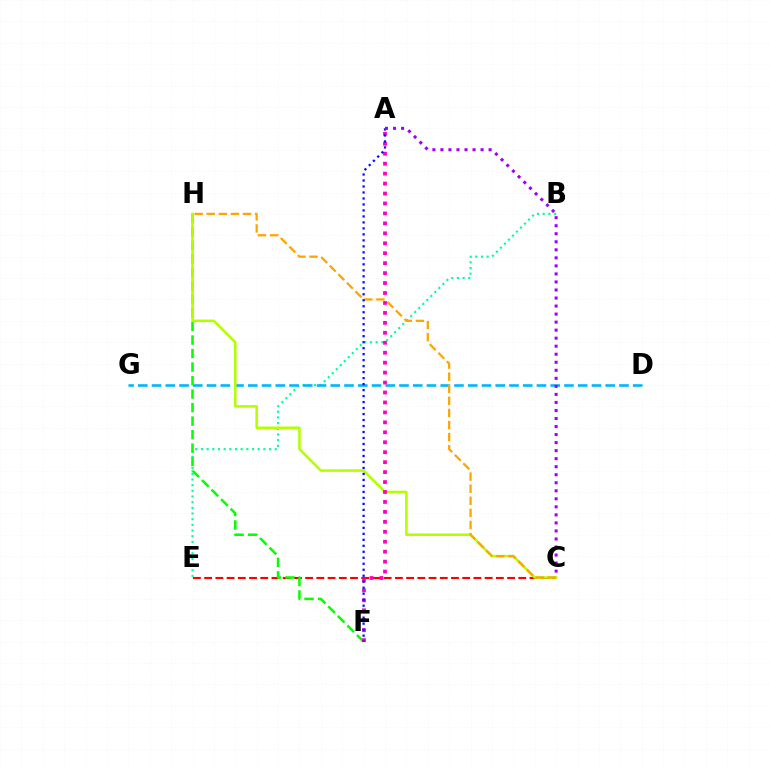{('C', 'E'): [{'color': '#ff0000', 'line_style': 'dashed', 'thickness': 1.52}], ('B', 'E'): [{'color': '#00ff9d', 'line_style': 'dotted', 'thickness': 1.54}], ('D', 'G'): [{'color': '#00b5ff', 'line_style': 'dashed', 'thickness': 1.87}], ('F', 'H'): [{'color': '#08ff00', 'line_style': 'dashed', 'thickness': 1.84}], ('C', 'H'): [{'color': '#b3ff00', 'line_style': 'solid', 'thickness': 1.83}, {'color': '#ffa500', 'line_style': 'dashed', 'thickness': 1.64}], ('A', 'F'): [{'color': '#ff00bd', 'line_style': 'dotted', 'thickness': 2.7}, {'color': '#0010ff', 'line_style': 'dotted', 'thickness': 1.63}], ('A', 'C'): [{'color': '#9b00ff', 'line_style': 'dotted', 'thickness': 2.18}]}